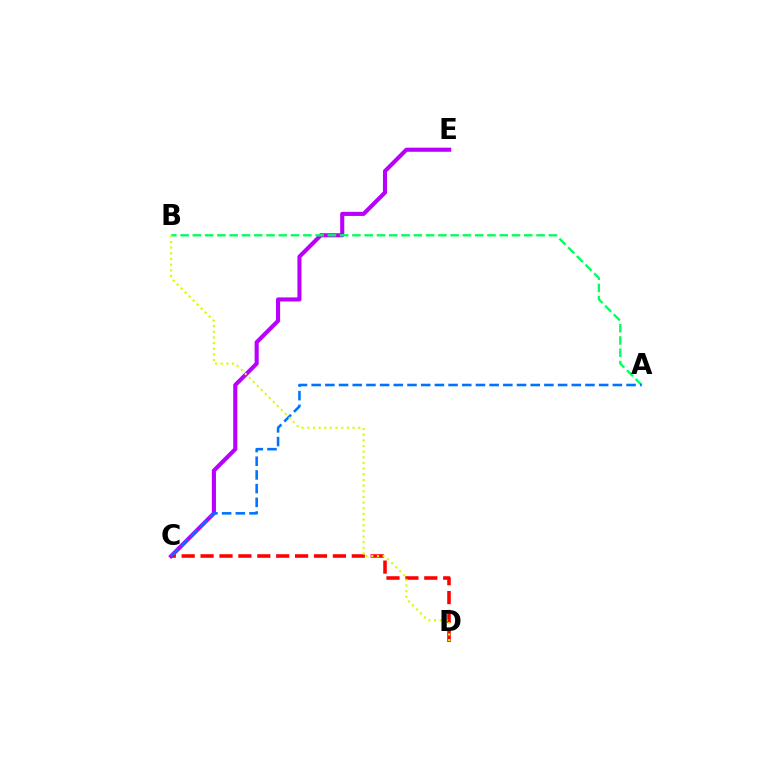{('C', 'E'): [{'color': '#b900ff', 'line_style': 'solid', 'thickness': 2.95}], ('C', 'D'): [{'color': '#ff0000', 'line_style': 'dashed', 'thickness': 2.57}], ('A', 'B'): [{'color': '#00ff5c', 'line_style': 'dashed', 'thickness': 1.67}], ('A', 'C'): [{'color': '#0074ff', 'line_style': 'dashed', 'thickness': 1.86}], ('B', 'D'): [{'color': '#d1ff00', 'line_style': 'dotted', 'thickness': 1.54}]}